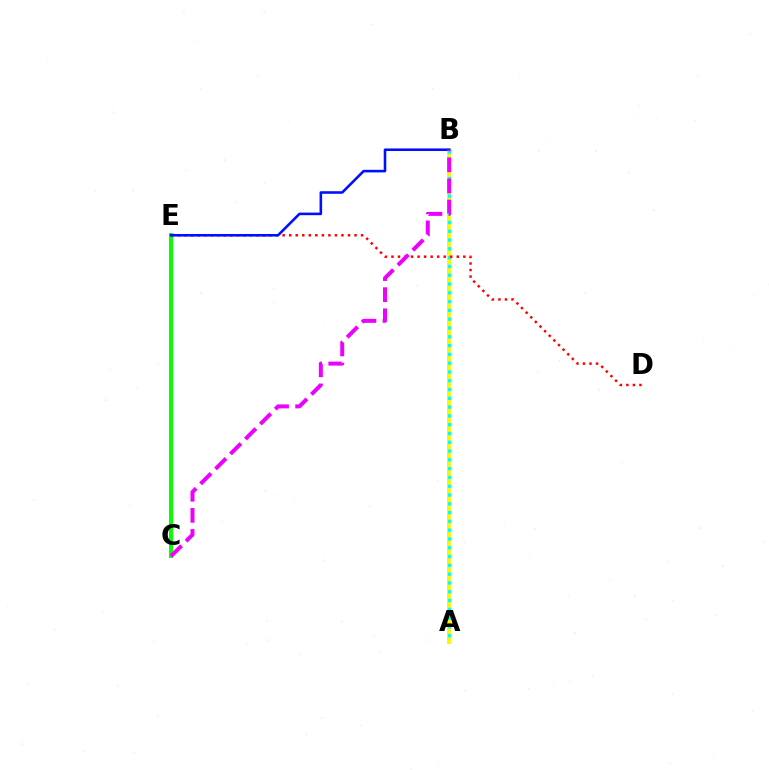{('A', 'B'): [{'color': '#fcf500', 'line_style': 'solid', 'thickness': 2.76}, {'color': '#00fff6', 'line_style': 'dotted', 'thickness': 2.39}], ('C', 'E'): [{'color': '#08ff00', 'line_style': 'solid', 'thickness': 2.87}], ('D', 'E'): [{'color': '#ff0000', 'line_style': 'dotted', 'thickness': 1.78}], ('B', 'E'): [{'color': '#0010ff', 'line_style': 'solid', 'thickness': 1.86}], ('B', 'C'): [{'color': '#ee00ff', 'line_style': 'dashed', 'thickness': 2.87}]}